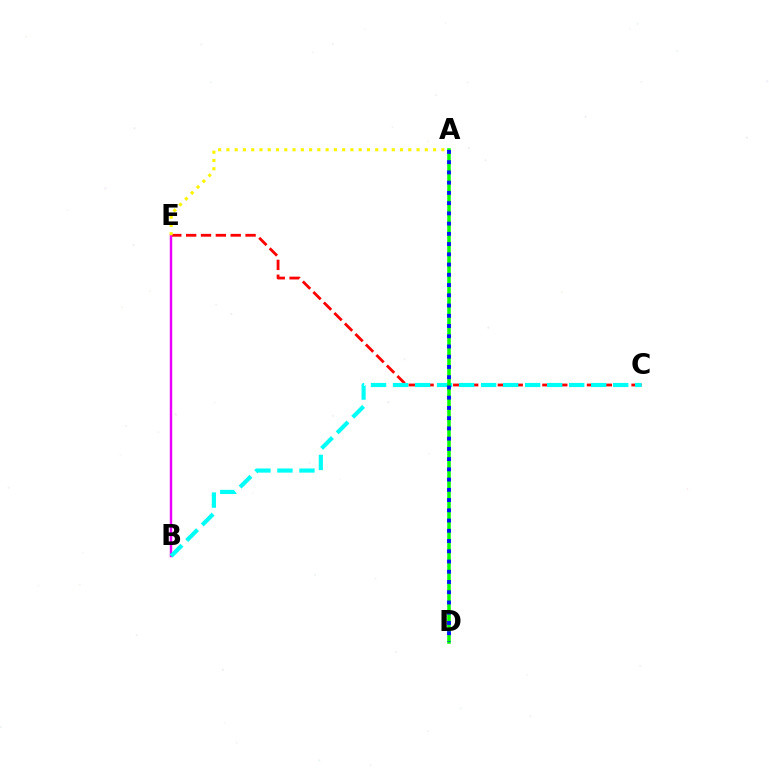{('C', 'E'): [{'color': '#ff0000', 'line_style': 'dashed', 'thickness': 2.02}], ('B', 'E'): [{'color': '#ee00ff', 'line_style': 'solid', 'thickness': 1.75}], ('B', 'C'): [{'color': '#00fff6', 'line_style': 'dashed', 'thickness': 2.99}], ('A', 'E'): [{'color': '#fcf500', 'line_style': 'dotted', 'thickness': 2.25}], ('A', 'D'): [{'color': '#08ff00', 'line_style': 'solid', 'thickness': 2.56}, {'color': '#0010ff', 'line_style': 'dotted', 'thickness': 2.78}]}